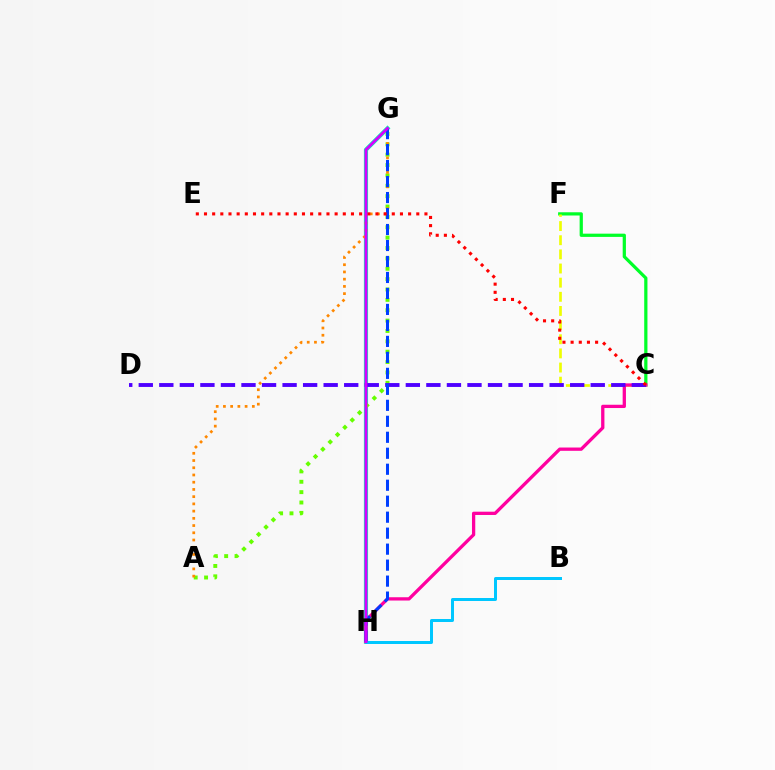{('G', 'H'): [{'color': '#00ffaf', 'line_style': 'solid', 'thickness': 2.99}, {'color': '#003fff', 'line_style': 'dashed', 'thickness': 2.17}, {'color': '#d600ff', 'line_style': 'solid', 'thickness': 2.07}], ('C', 'F'): [{'color': '#00ff27', 'line_style': 'solid', 'thickness': 2.33}, {'color': '#eeff00', 'line_style': 'dashed', 'thickness': 1.92}], ('A', 'G'): [{'color': '#66ff00', 'line_style': 'dotted', 'thickness': 2.82}, {'color': '#ff8800', 'line_style': 'dotted', 'thickness': 1.96}], ('C', 'H'): [{'color': '#ff00a0', 'line_style': 'solid', 'thickness': 2.37}], ('C', 'D'): [{'color': '#4f00ff', 'line_style': 'dashed', 'thickness': 2.79}], ('B', 'H'): [{'color': '#00c7ff', 'line_style': 'solid', 'thickness': 2.15}], ('C', 'E'): [{'color': '#ff0000', 'line_style': 'dotted', 'thickness': 2.22}]}